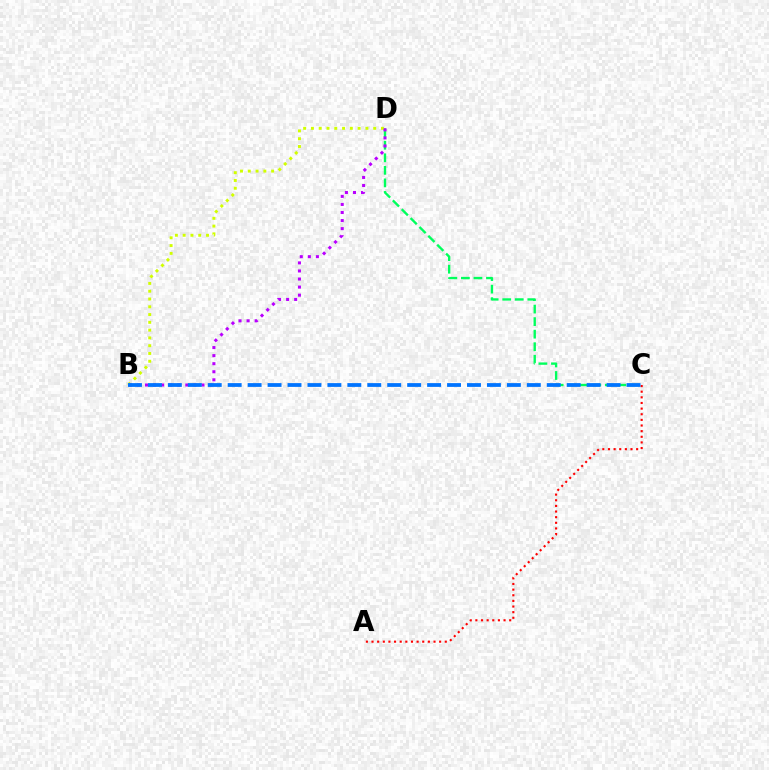{('C', 'D'): [{'color': '#00ff5c', 'line_style': 'dashed', 'thickness': 1.7}], ('A', 'C'): [{'color': '#ff0000', 'line_style': 'dotted', 'thickness': 1.53}], ('B', 'D'): [{'color': '#d1ff00', 'line_style': 'dotted', 'thickness': 2.11}, {'color': '#b900ff', 'line_style': 'dotted', 'thickness': 2.19}], ('B', 'C'): [{'color': '#0074ff', 'line_style': 'dashed', 'thickness': 2.71}]}